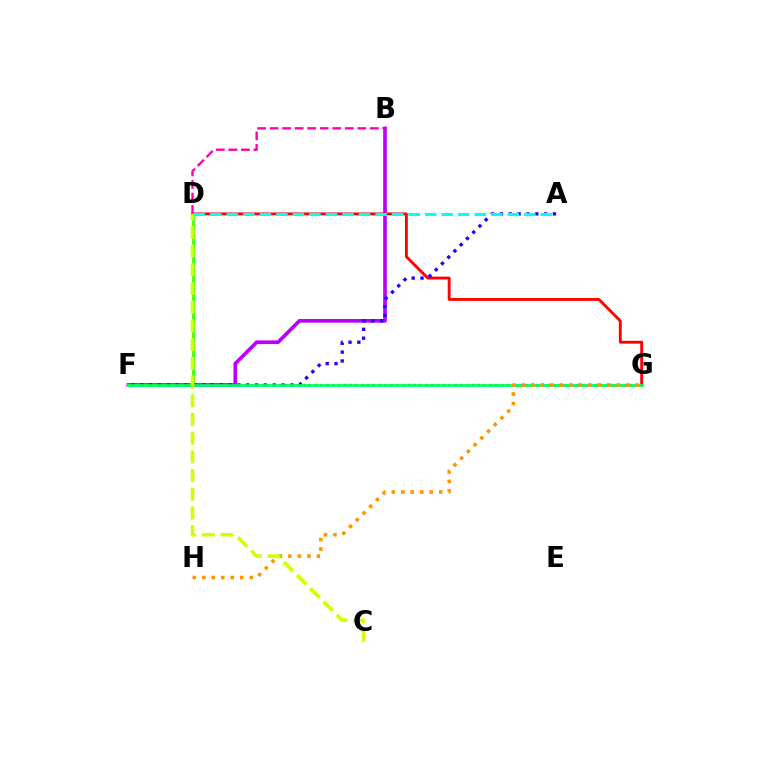{('F', 'G'): [{'color': '#0074ff', 'line_style': 'dotted', 'thickness': 1.58}, {'color': '#00ff5c', 'line_style': 'solid', 'thickness': 1.97}], ('B', 'F'): [{'color': '#b900ff', 'line_style': 'solid', 'thickness': 2.64}], ('D', 'F'): [{'color': '#3dff00', 'line_style': 'solid', 'thickness': 1.96}], ('D', 'G'): [{'color': '#ff0000', 'line_style': 'solid', 'thickness': 2.06}], ('B', 'D'): [{'color': '#ff00ac', 'line_style': 'dashed', 'thickness': 1.7}], ('A', 'F'): [{'color': '#2500ff', 'line_style': 'dotted', 'thickness': 2.4}], ('G', 'H'): [{'color': '#ff9400', 'line_style': 'dotted', 'thickness': 2.58}], ('C', 'D'): [{'color': '#d1ff00', 'line_style': 'dashed', 'thickness': 2.54}], ('A', 'D'): [{'color': '#00fff6', 'line_style': 'dashed', 'thickness': 2.25}]}